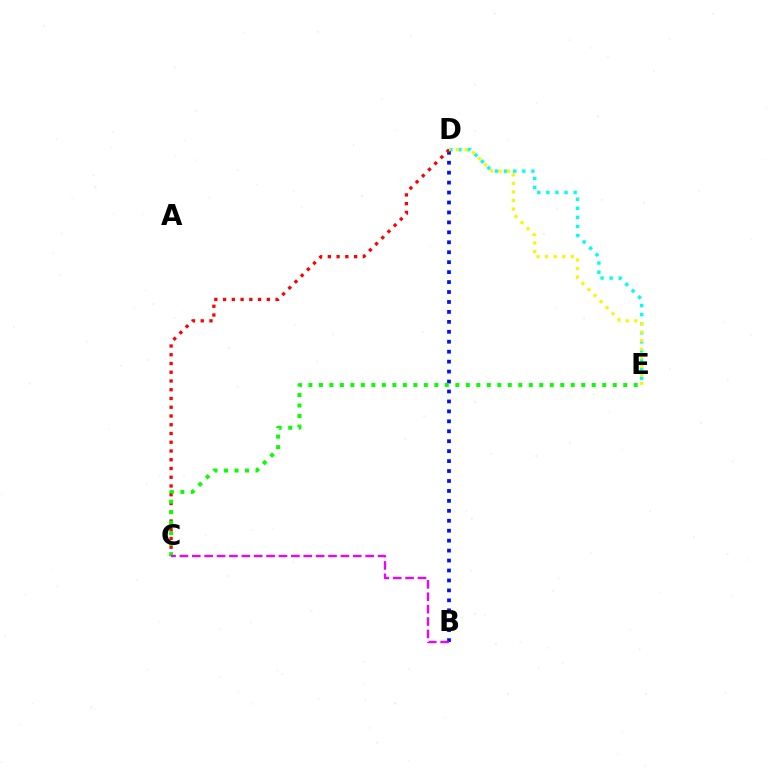{('D', 'E'): [{'color': '#00fff6', 'line_style': 'dotted', 'thickness': 2.47}, {'color': '#fcf500', 'line_style': 'dotted', 'thickness': 2.32}], ('B', 'D'): [{'color': '#0010ff', 'line_style': 'dotted', 'thickness': 2.7}], ('C', 'D'): [{'color': '#ff0000', 'line_style': 'dotted', 'thickness': 2.38}], ('C', 'E'): [{'color': '#08ff00', 'line_style': 'dotted', 'thickness': 2.85}], ('B', 'C'): [{'color': '#ee00ff', 'line_style': 'dashed', 'thickness': 1.68}]}